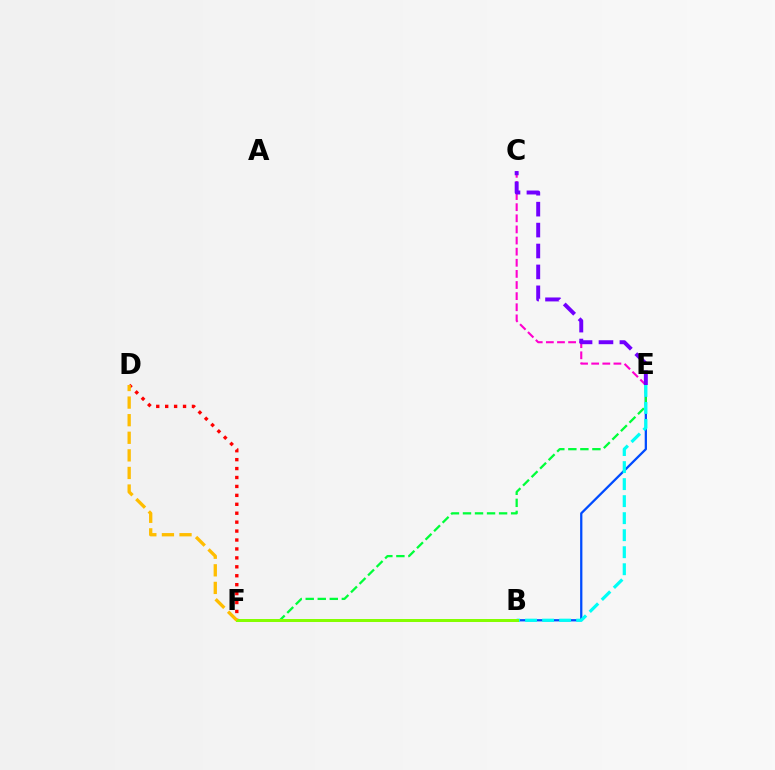{('B', 'E'): [{'color': '#004bff', 'line_style': 'solid', 'thickness': 1.64}, {'color': '#00fff6', 'line_style': 'dashed', 'thickness': 2.31}], ('C', 'E'): [{'color': '#ff00cf', 'line_style': 'dashed', 'thickness': 1.51}, {'color': '#7200ff', 'line_style': 'dashed', 'thickness': 2.84}], ('D', 'F'): [{'color': '#ff0000', 'line_style': 'dotted', 'thickness': 2.43}, {'color': '#ffbd00', 'line_style': 'dashed', 'thickness': 2.39}], ('E', 'F'): [{'color': '#00ff39', 'line_style': 'dashed', 'thickness': 1.63}], ('B', 'F'): [{'color': '#84ff00', 'line_style': 'solid', 'thickness': 2.15}]}